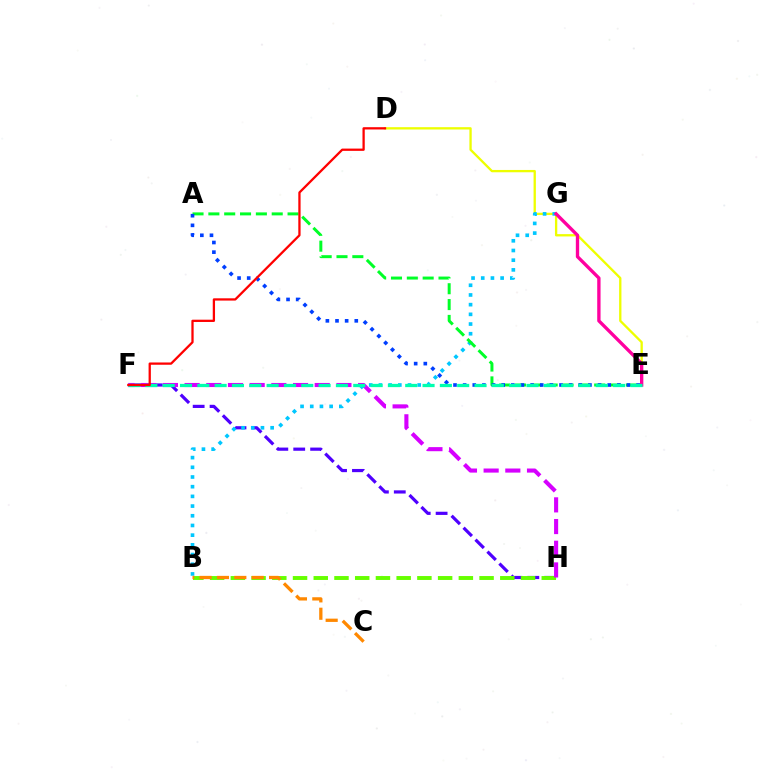{('F', 'H'): [{'color': '#4f00ff', 'line_style': 'dashed', 'thickness': 2.3}, {'color': '#d600ff', 'line_style': 'dashed', 'thickness': 2.95}], ('B', 'H'): [{'color': '#66ff00', 'line_style': 'dashed', 'thickness': 2.82}], ('D', 'E'): [{'color': '#eeff00', 'line_style': 'solid', 'thickness': 1.67}], ('B', 'G'): [{'color': '#00c7ff', 'line_style': 'dotted', 'thickness': 2.63}], ('A', 'E'): [{'color': '#00ff27', 'line_style': 'dashed', 'thickness': 2.15}, {'color': '#003fff', 'line_style': 'dotted', 'thickness': 2.62}], ('E', 'G'): [{'color': '#ff00a0', 'line_style': 'solid', 'thickness': 2.4}], ('B', 'C'): [{'color': '#ff8800', 'line_style': 'dashed', 'thickness': 2.36}], ('E', 'F'): [{'color': '#00ffaf', 'line_style': 'dashed', 'thickness': 2.35}], ('D', 'F'): [{'color': '#ff0000', 'line_style': 'solid', 'thickness': 1.64}]}